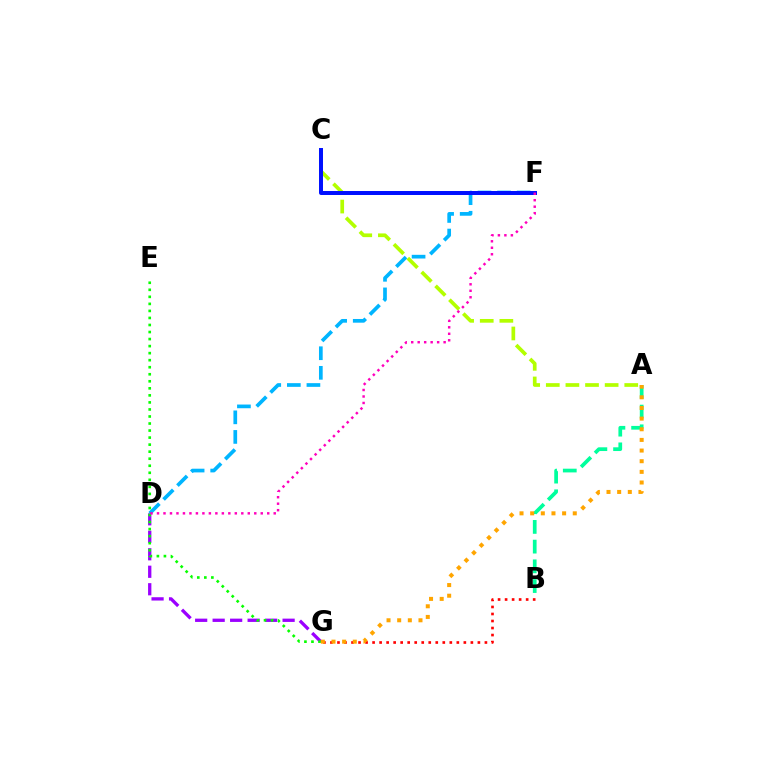{('A', 'B'): [{'color': '#00ff9d', 'line_style': 'dashed', 'thickness': 2.68}], ('D', 'F'): [{'color': '#00b5ff', 'line_style': 'dashed', 'thickness': 2.66}, {'color': '#ff00bd', 'line_style': 'dotted', 'thickness': 1.76}], ('D', 'G'): [{'color': '#9b00ff', 'line_style': 'dashed', 'thickness': 2.38}], ('E', 'G'): [{'color': '#08ff00', 'line_style': 'dotted', 'thickness': 1.91}], ('A', 'C'): [{'color': '#b3ff00', 'line_style': 'dashed', 'thickness': 2.66}], ('C', 'F'): [{'color': '#0010ff', 'line_style': 'solid', 'thickness': 2.86}], ('B', 'G'): [{'color': '#ff0000', 'line_style': 'dotted', 'thickness': 1.91}], ('A', 'G'): [{'color': '#ffa500', 'line_style': 'dotted', 'thickness': 2.89}]}